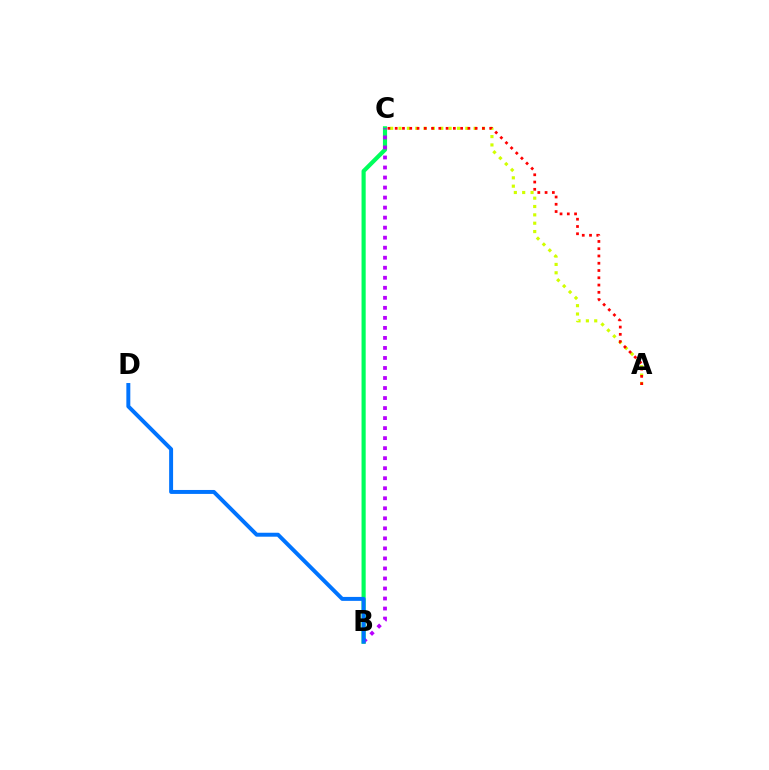{('B', 'C'): [{'color': '#00ff5c', 'line_style': 'solid', 'thickness': 2.99}, {'color': '#b900ff', 'line_style': 'dotted', 'thickness': 2.72}], ('A', 'C'): [{'color': '#d1ff00', 'line_style': 'dotted', 'thickness': 2.27}, {'color': '#ff0000', 'line_style': 'dotted', 'thickness': 1.97}], ('B', 'D'): [{'color': '#0074ff', 'line_style': 'solid', 'thickness': 2.84}]}